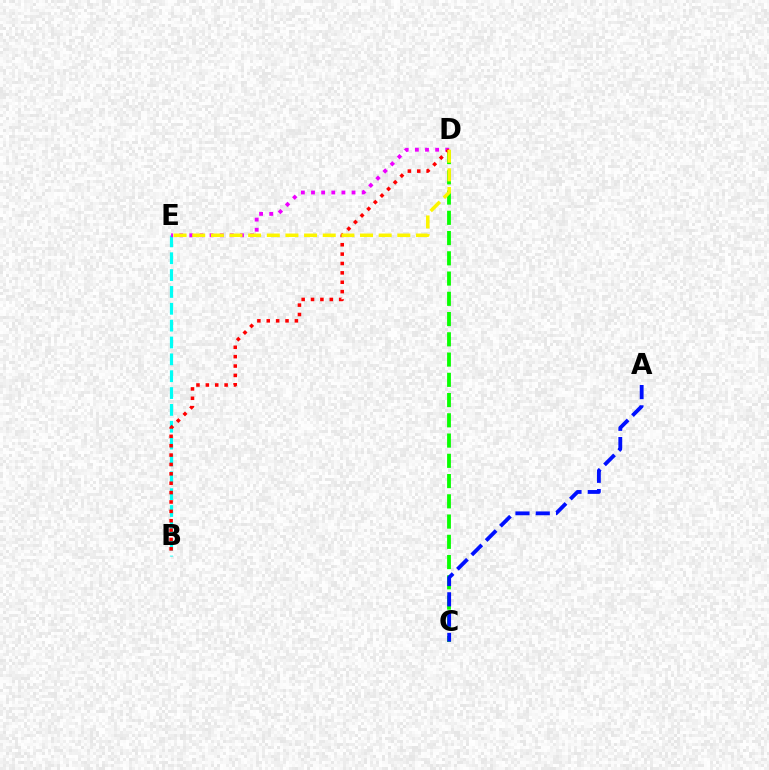{('B', 'E'): [{'color': '#00fff6', 'line_style': 'dashed', 'thickness': 2.29}], ('C', 'D'): [{'color': '#08ff00', 'line_style': 'dashed', 'thickness': 2.75}], ('D', 'E'): [{'color': '#ee00ff', 'line_style': 'dotted', 'thickness': 2.75}, {'color': '#fcf500', 'line_style': 'dashed', 'thickness': 2.53}], ('B', 'D'): [{'color': '#ff0000', 'line_style': 'dotted', 'thickness': 2.55}], ('A', 'C'): [{'color': '#0010ff', 'line_style': 'dashed', 'thickness': 2.76}]}